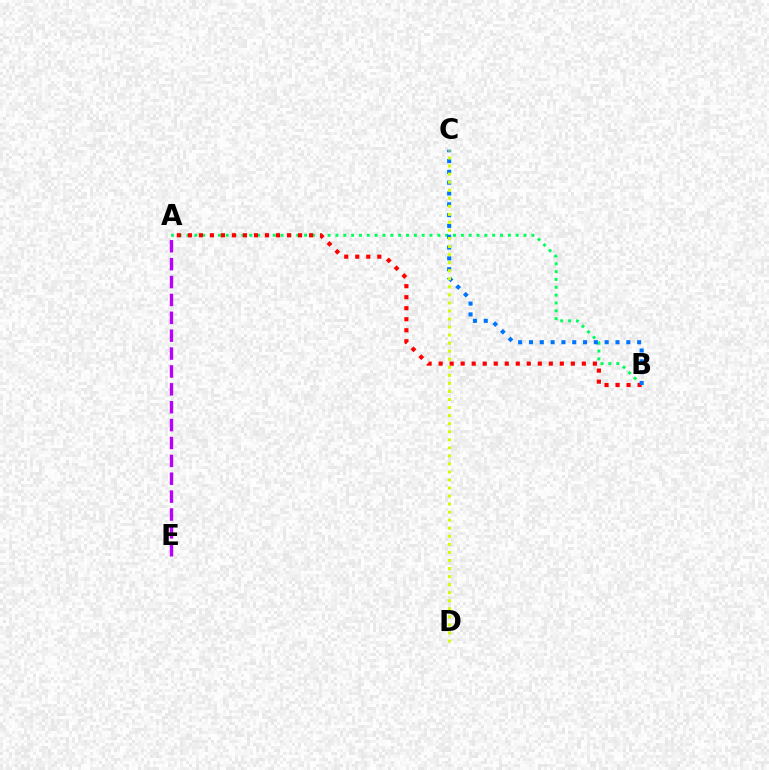{('A', 'B'): [{'color': '#00ff5c', 'line_style': 'dotted', 'thickness': 2.13}, {'color': '#ff0000', 'line_style': 'dotted', 'thickness': 2.99}], ('A', 'E'): [{'color': '#b900ff', 'line_style': 'dashed', 'thickness': 2.43}], ('B', 'C'): [{'color': '#0074ff', 'line_style': 'dotted', 'thickness': 2.94}], ('C', 'D'): [{'color': '#d1ff00', 'line_style': 'dotted', 'thickness': 2.19}]}